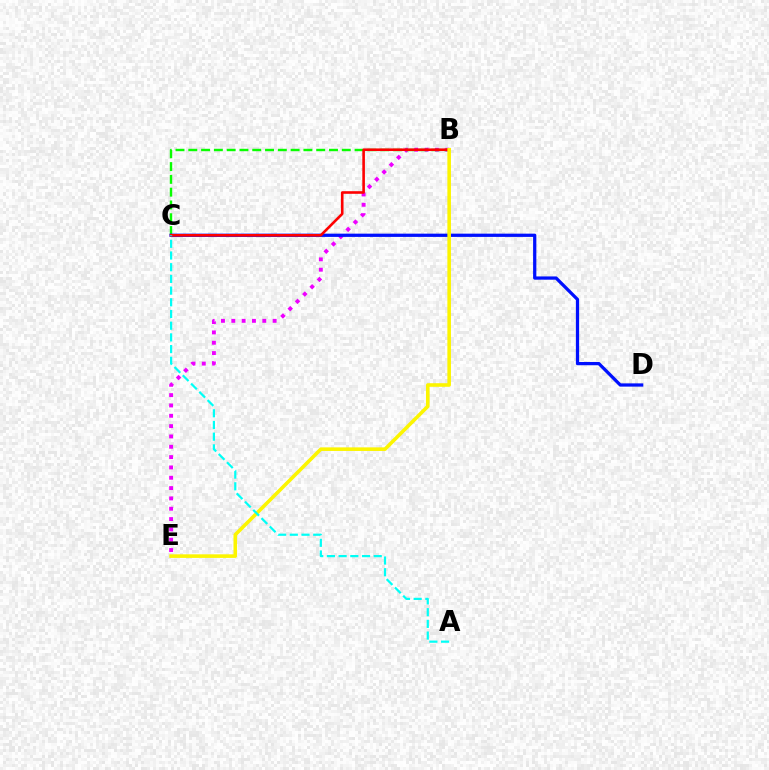{('B', 'E'): [{'color': '#ee00ff', 'line_style': 'dotted', 'thickness': 2.81}, {'color': '#fcf500', 'line_style': 'solid', 'thickness': 2.58}], ('B', 'C'): [{'color': '#08ff00', 'line_style': 'dashed', 'thickness': 1.74}, {'color': '#ff0000', 'line_style': 'solid', 'thickness': 1.88}], ('C', 'D'): [{'color': '#0010ff', 'line_style': 'solid', 'thickness': 2.34}], ('A', 'C'): [{'color': '#00fff6', 'line_style': 'dashed', 'thickness': 1.59}]}